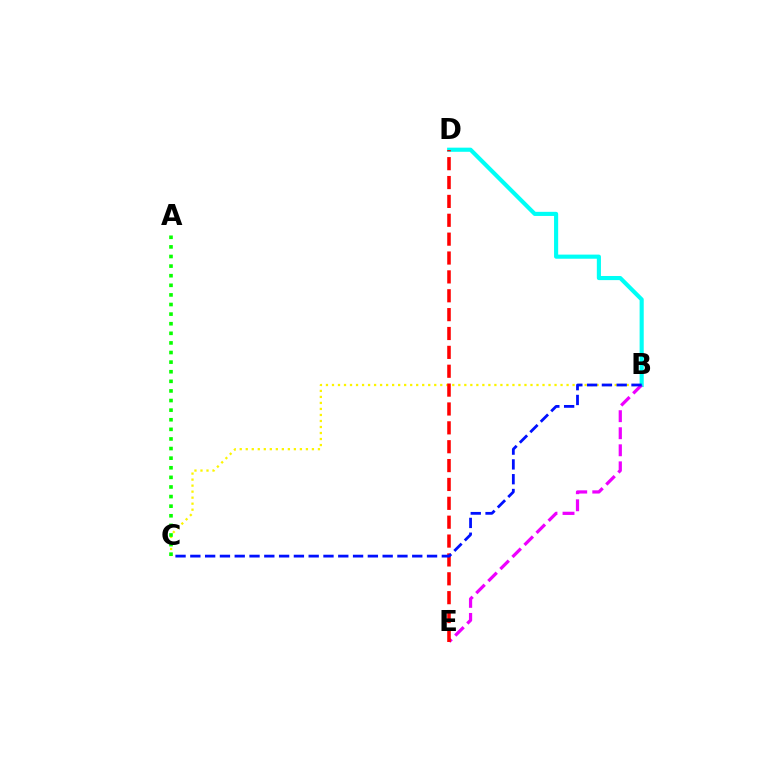{('B', 'D'): [{'color': '#00fff6', 'line_style': 'solid', 'thickness': 2.97}], ('B', 'C'): [{'color': '#fcf500', 'line_style': 'dotted', 'thickness': 1.63}, {'color': '#0010ff', 'line_style': 'dashed', 'thickness': 2.01}], ('B', 'E'): [{'color': '#ee00ff', 'line_style': 'dashed', 'thickness': 2.32}], ('D', 'E'): [{'color': '#ff0000', 'line_style': 'dashed', 'thickness': 2.56}], ('A', 'C'): [{'color': '#08ff00', 'line_style': 'dotted', 'thickness': 2.61}]}